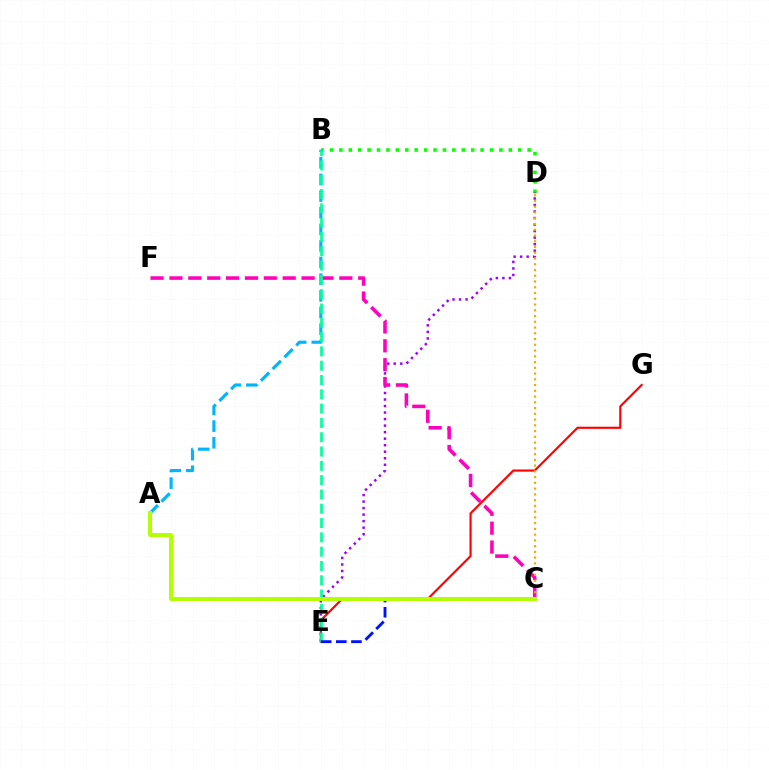{('B', 'D'): [{'color': '#08ff00', 'line_style': 'dotted', 'thickness': 2.56}], ('E', 'G'): [{'color': '#ff0000', 'line_style': 'solid', 'thickness': 1.54}], ('D', 'E'): [{'color': '#9b00ff', 'line_style': 'dotted', 'thickness': 1.77}], ('A', 'B'): [{'color': '#00b5ff', 'line_style': 'dashed', 'thickness': 2.26}], ('C', 'F'): [{'color': '#ff00bd', 'line_style': 'dashed', 'thickness': 2.56}], ('B', 'E'): [{'color': '#00ff9d', 'line_style': 'dashed', 'thickness': 1.94}], ('C', 'E'): [{'color': '#0010ff', 'line_style': 'dashed', 'thickness': 2.06}], ('C', 'D'): [{'color': '#ffa500', 'line_style': 'dotted', 'thickness': 1.56}], ('A', 'C'): [{'color': '#b3ff00', 'line_style': 'solid', 'thickness': 2.87}]}